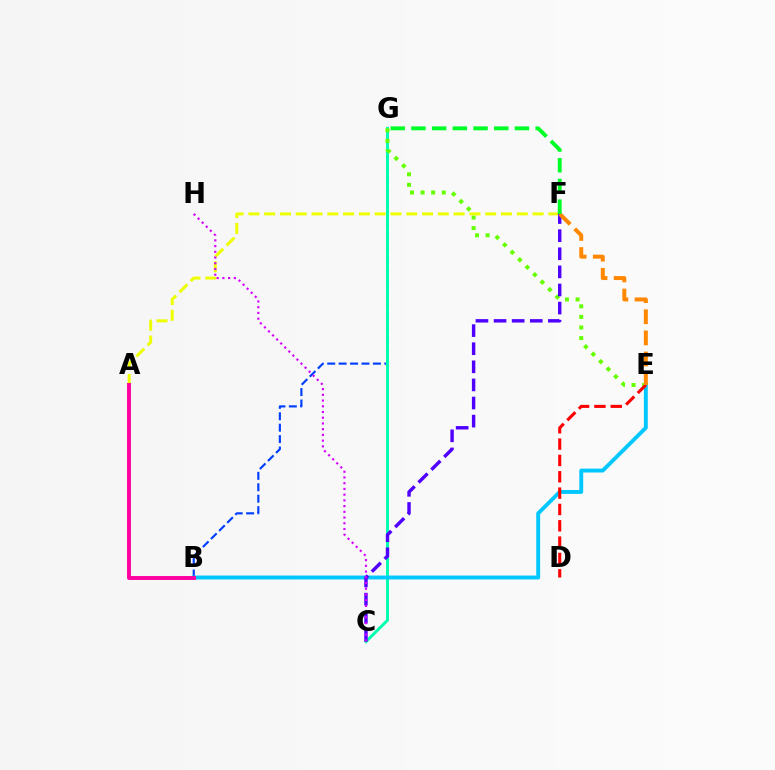{('B', 'G'): [{'color': '#003fff', 'line_style': 'dashed', 'thickness': 1.55}], ('C', 'G'): [{'color': '#00ffaf', 'line_style': 'solid', 'thickness': 2.11}], ('B', 'E'): [{'color': '#00c7ff', 'line_style': 'solid', 'thickness': 2.8}], ('E', 'G'): [{'color': '#66ff00', 'line_style': 'dotted', 'thickness': 2.88}], ('A', 'F'): [{'color': '#eeff00', 'line_style': 'dashed', 'thickness': 2.14}], ('D', 'E'): [{'color': '#ff0000', 'line_style': 'dashed', 'thickness': 2.22}], ('C', 'F'): [{'color': '#4f00ff', 'line_style': 'dashed', 'thickness': 2.46}], ('E', 'F'): [{'color': '#ff8800', 'line_style': 'dashed', 'thickness': 2.87}], ('A', 'B'): [{'color': '#ff00a0', 'line_style': 'solid', 'thickness': 2.82}], ('C', 'H'): [{'color': '#d600ff', 'line_style': 'dotted', 'thickness': 1.56}], ('F', 'G'): [{'color': '#00ff27', 'line_style': 'dashed', 'thickness': 2.81}]}